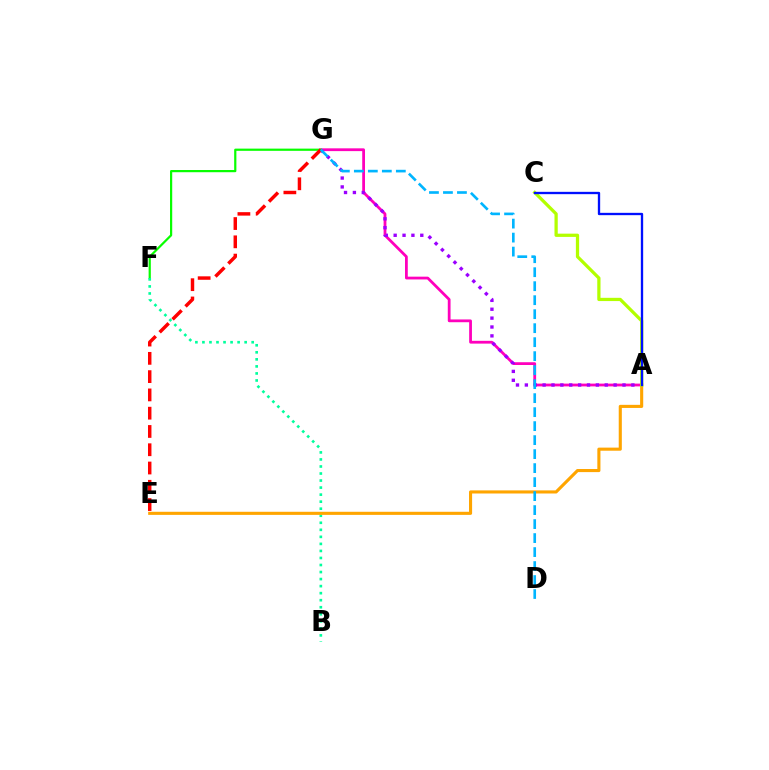{('A', 'G'): [{'color': '#ff00bd', 'line_style': 'solid', 'thickness': 2.0}, {'color': '#9b00ff', 'line_style': 'dotted', 'thickness': 2.41}], ('F', 'G'): [{'color': '#08ff00', 'line_style': 'solid', 'thickness': 1.59}], ('B', 'F'): [{'color': '#00ff9d', 'line_style': 'dotted', 'thickness': 1.91}], ('A', 'E'): [{'color': '#ffa500', 'line_style': 'solid', 'thickness': 2.23}], ('A', 'C'): [{'color': '#b3ff00', 'line_style': 'solid', 'thickness': 2.34}, {'color': '#0010ff', 'line_style': 'solid', 'thickness': 1.68}], ('E', 'G'): [{'color': '#ff0000', 'line_style': 'dashed', 'thickness': 2.48}], ('D', 'G'): [{'color': '#00b5ff', 'line_style': 'dashed', 'thickness': 1.9}]}